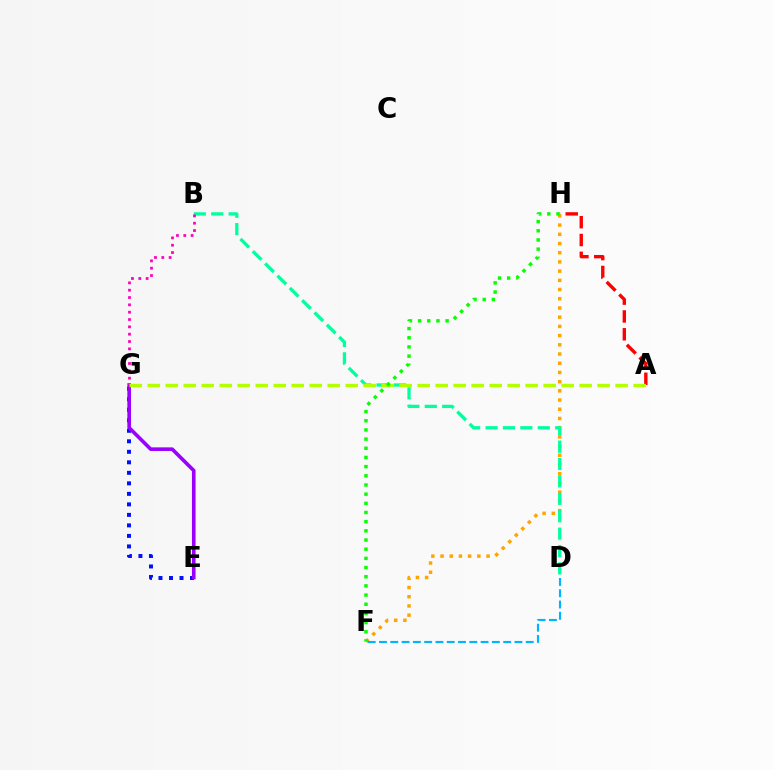{('E', 'G'): [{'color': '#0010ff', 'line_style': 'dotted', 'thickness': 2.86}, {'color': '#9b00ff', 'line_style': 'solid', 'thickness': 2.61}], ('A', 'H'): [{'color': '#ff0000', 'line_style': 'dashed', 'thickness': 2.42}], ('F', 'H'): [{'color': '#ffa500', 'line_style': 'dotted', 'thickness': 2.5}, {'color': '#08ff00', 'line_style': 'dotted', 'thickness': 2.49}], ('B', 'D'): [{'color': '#00ff9d', 'line_style': 'dashed', 'thickness': 2.36}], ('D', 'F'): [{'color': '#00b5ff', 'line_style': 'dashed', 'thickness': 1.53}], ('B', 'G'): [{'color': '#ff00bd', 'line_style': 'dotted', 'thickness': 1.99}], ('A', 'G'): [{'color': '#b3ff00', 'line_style': 'dashed', 'thickness': 2.44}]}